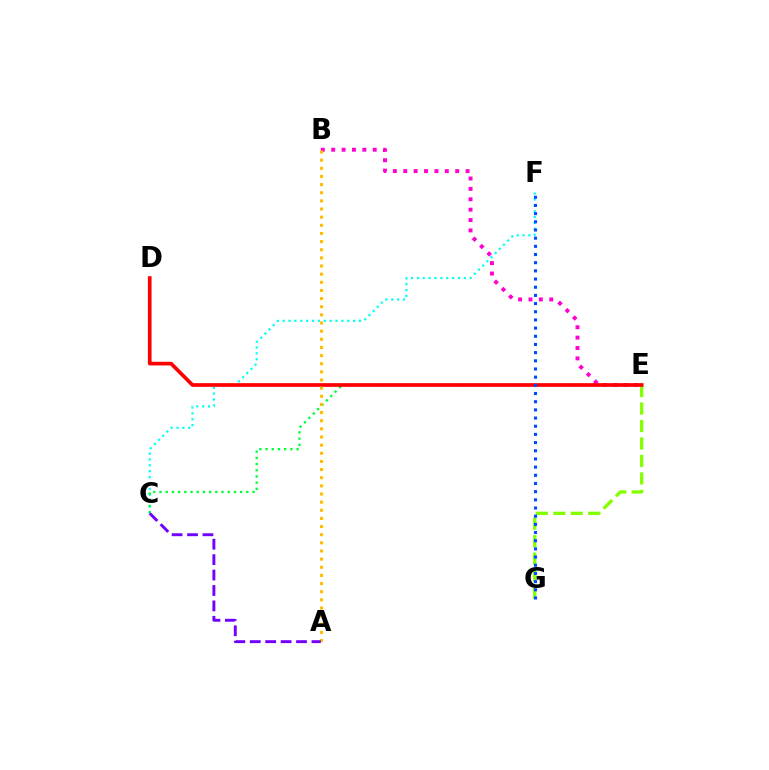{('E', 'G'): [{'color': '#84ff00', 'line_style': 'dashed', 'thickness': 2.37}], ('C', 'F'): [{'color': '#00fff6', 'line_style': 'dotted', 'thickness': 1.6}], ('B', 'E'): [{'color': '#ff00cf', 'line_style': 'dotted', 'thickness': 2.82}], ('C', 'E'): [{'color': '#00ff39', 'line_style': 'dotted', 'thickness': 1.68}], ('D', 'E'): [{'color': '#ff0000', 'line_style': 'solid', 'thickness': 2.66}], ('F', 'G'): [{'color': '#004bff', 'line_style': 'dotted', 'thickness': 2.22}], ('A', 'B'): [{'color': '#ffbd00', 'line_style': 'dotted', 'thickness': 2.21}], ('A', 'C'): [{'color': '#7200ff', 'line_style': 'dashed', 'thickness': 2.1}]}